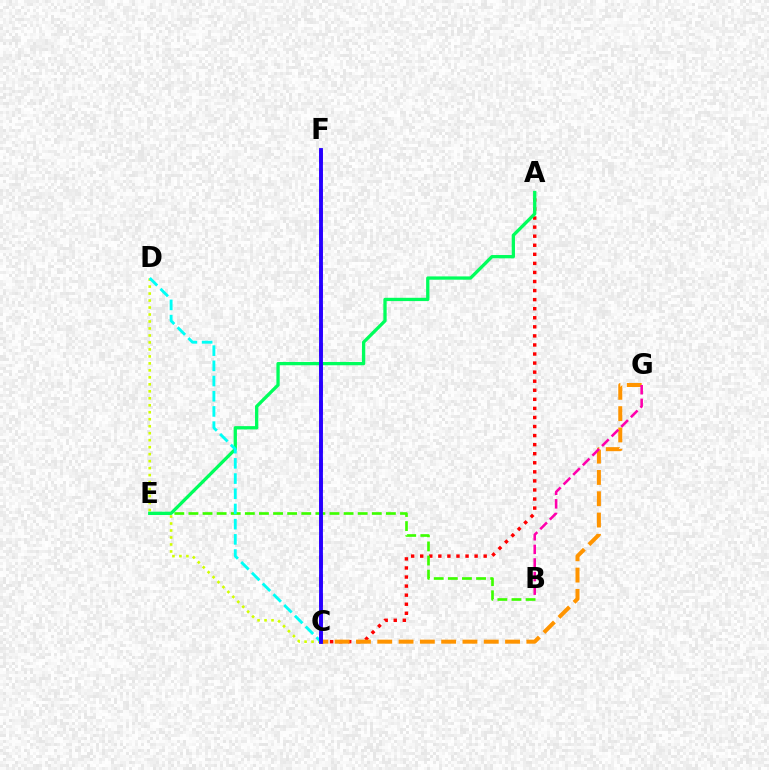{('A', 'C'): [{'color': '#ff0000', 'line_style': 'dotted', 'thickness': 2.46}], ('B', 'E'): [{'color': '#3dff00', 'line_style': 'dashed', 'thickness': 1.92}], ('C', 'D'): [{'color': '#d1ff00', 'line_style': 'dotted', 'thickness': 1.9}, {'color': '#00fff6', 'line_style': 'dashed', 'thickness': 2.06}], ('C', 'G'): [{'color': '#ff9400', 'line_style': 'dashed', 'thickness': 2.89}], ('A', 'E'): [{'color': '#00ff5c', 'line_style': 'solid', 'thickness': 2.37}], ('C', 'F'): [{'color': '#b900ff', 'line_style': 'dashed', 'thickness': 2.62}, {'color': '#0074ff', 'line_style': 'dotted', 'thickness': 1.71}, {'color': '#2500ff', 'line_style': 'solid', 'thickness': 2.76}], ('B', 'G'): [{'color': '#ff00ac', 'line_style': 'dashed', 'thickness': 1.85}]}